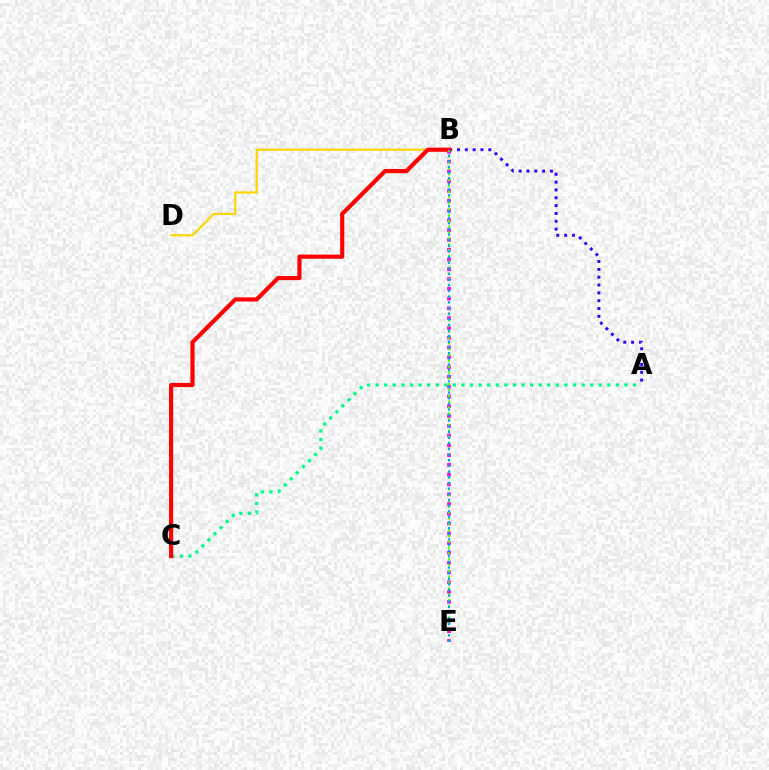{('A', 'B'): [{'color': '#3700ff', 'line_style': 'dotted', 'thickness': 2.13}], ('B', 'D'): [{'color': '#ffd500', 'line_style': 'solid', 'thickness': 1.58}], ('B', 'E'): [{'color': '#ff00ed', 'line_style': 'dotted', 'thickness': 2.66}, {'color': '#4fff00', 'line_style': 'dotted', 'thickness': 1.58}, {'color': '#009eff', 'line_style': 'dotted', 'thickness': 1.53}], ('A', 'C'): [{'color': '#00ff86', 'line_style': 'dotted', 'thickness': 2.33}], ('B', 'C'): [{'color': '#ff0000', 'line_style': 'solid', 'thickness': 2.99}]}